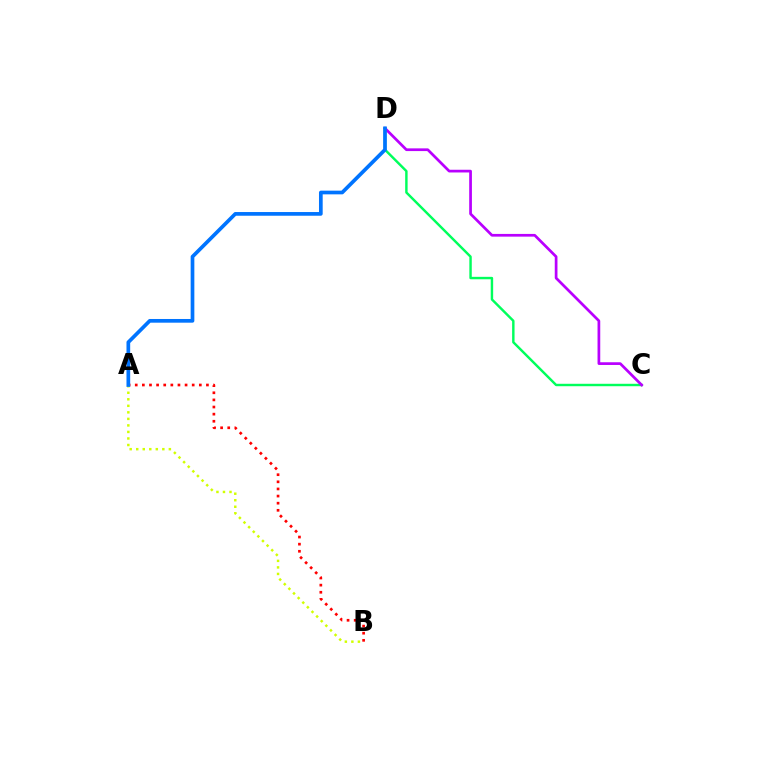{('A', 'B'): [{'color': '#ff0000', 'line_style': 'dotted', 'thickness': 1.93}, {'color': '#d1ff00', 'line_style': 'dotted', 'thickness': 1.77}], ('C', 'D'): [{'color': '#00ff5c', 'line_style': 'solid', 'thickness': 1.75}, {'color': '#b900ff', 'line_style': 'solid', 'thickness': 1.95}], ('A', 'D'): [{'color': '#0074ff', 'line_style': 'solid', 'thickness': 2.66}]}